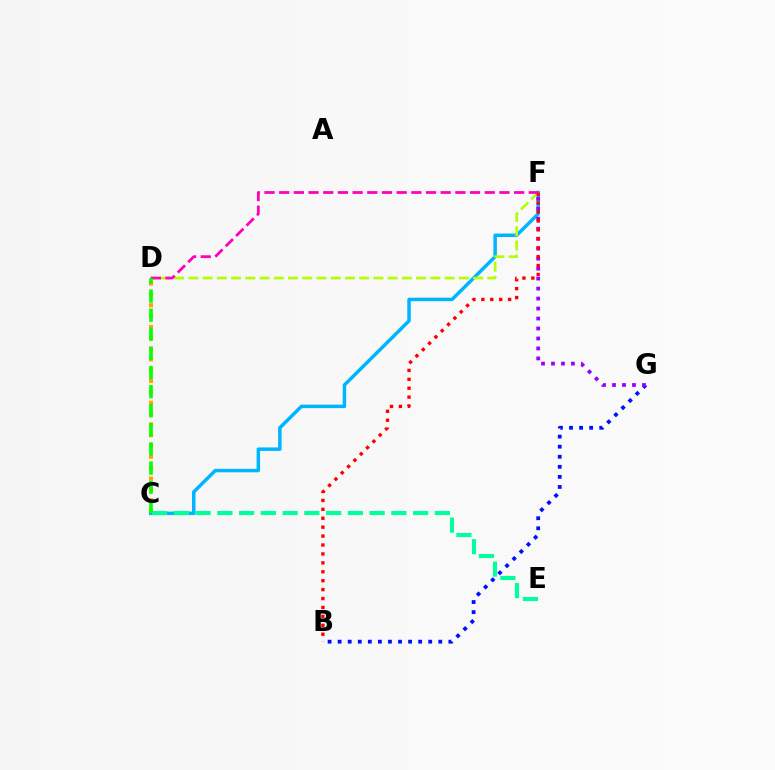{('B', 'G'): [{'color': '#0010ff', 'line_style': 'dotted', 'thickness': 2.73}], ('C', 'F'): [{'color': '#00b5ff', 'line_style': 'solid', 'thickness': 2.51}], ('C', 'D'): [{'color': '#ffa500', 'line_style': 'dotted', 'thickness': 2.94}, {'color': '#08ff00', 'line_style': 'dashed', 'thickness': 2.6}], ('F', 'G'): [{'color': '#9b00ff', 'line_style': 'dotted', 'thickness': 2.71}], ('D', 'F'): [{'color': '#b3ff00', 'line_style': 'dashed', 'thickness': 1.93}, {'color': '#ff00bd', 'line_style': 'dashed', 'thickness': 1.99}], ('B', 'F'): [{'color': '#ff0000', 'line_style': 'dotted', 'thickness': 2.42}], ('C', 'E'): [{'color': '#00ff9d', 'line_style': 'dashed', 'thickness': 2.96}]}